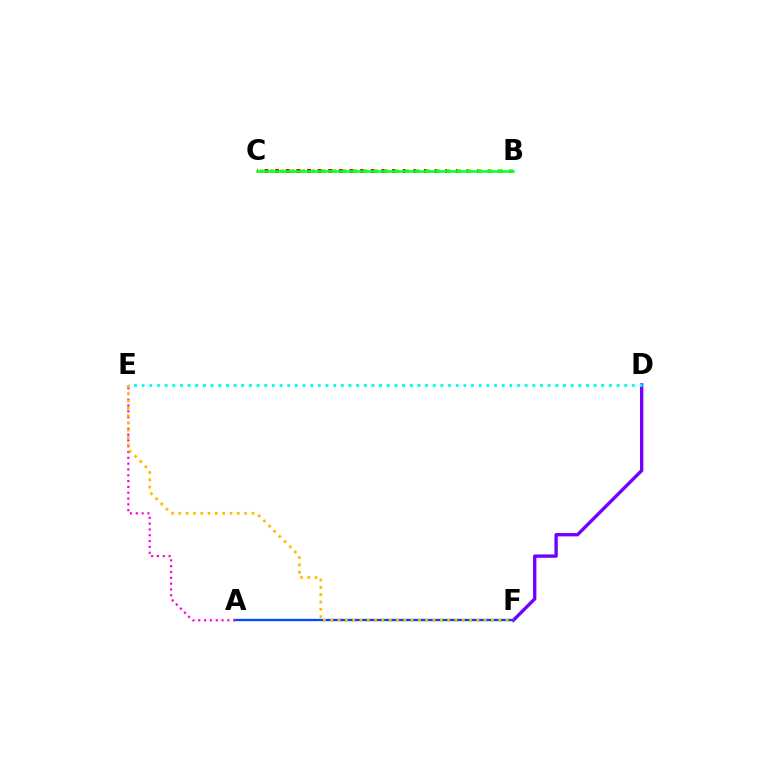{('B', 'C'): [{'color': '#ff0000', 'line_style': 'dotted', 'thickness': 2.89}, {'color': '#84ff00', 'line_style': 'dotted', 'thickness': 2.82}, {'color': '#00ff39', 'line_style': 'solid', 'thickness': 1.82}], ('D', 'F'): [{'color': '#7200ff', 'line_style': 'solid', 'thickness': 2.41}], ('A', 'F'): [{'color': '#004bff', 'line_style': 'solid', 'thickness': 1.67}], ('A', 'E'): [{'color': '#ff00cf', 'line_style': 'dotted', 'thickness': 1.58}], ('D', 'E'): [{'color': '#00fff6', 'line_style': 'dotted', 'thickness': 2.08}], ('E', 'F'): [{'color': '#ffbd00', 'line_style': 'dotted', 'thickness': 1.98}]}